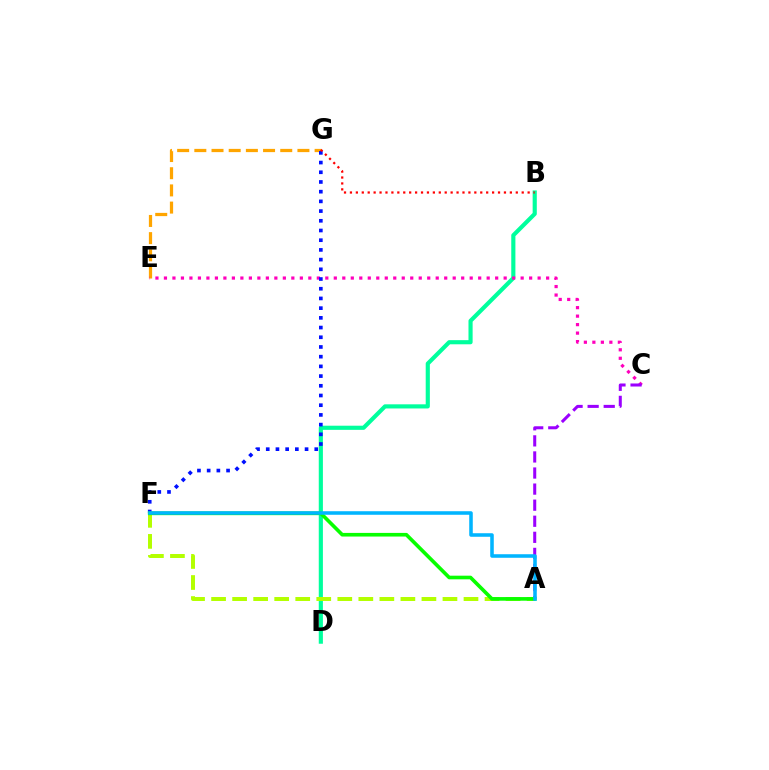{('E', 'G'): [{'color': '#ffa500', 'line_style': 'dashed', 'thickness': 2.33}], ('B', 'D'): [{'color': '#00ff9d', 'line_style': 'solid', 'thickness': 2.98}], ('C', 'E'): [{'color': '#ff00bd', 'line_style': 'dotted', 'thickness': 2.31}], ('A', 'C'): [{'color': '#9b00ff', 'line_style': 'dashed', 'thickness': 2.18}], ('F', 'G'): [{'color': '#0010ff', 'line_style': 'dotted', 'thickness': 2.64}], ('B', 'G'): [{'color': '#ff0000', 'line_style': 'dotted', 'thickness': 1.61}], ('A', 'F'): [{'color': '#b3ff00', 'line_style': 'dashed', 'thickness': 2.86}, {'color': '#08ff00', 'line_style': 'solid', 'thickness': 2.62}, {'color': '#00b5ff', 'line_style': 'solid', 'thickness': 2.56}]}